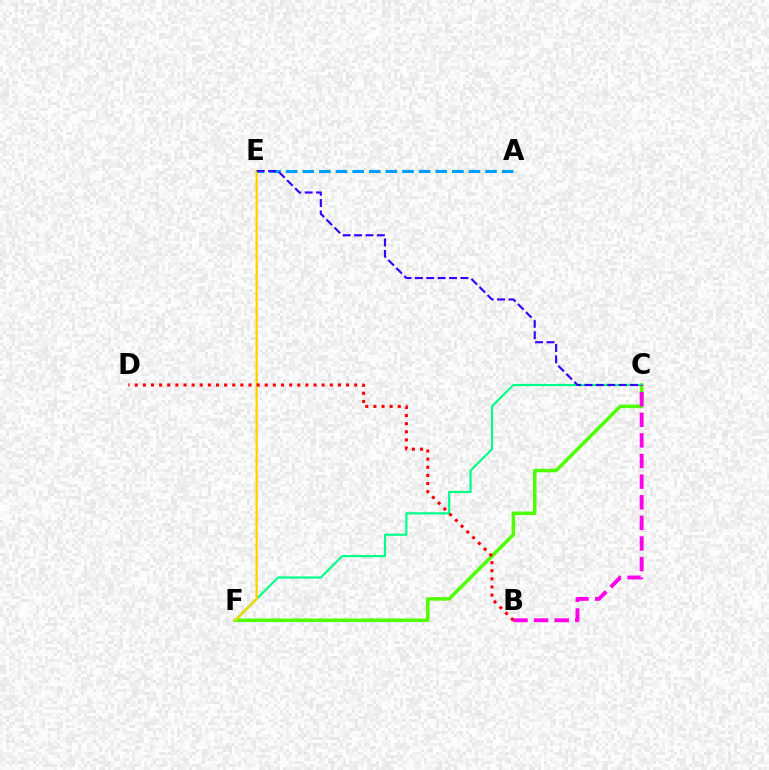{('C', 'F'): [{'color': '#4fff00', 'line_style': 'solid', 'thickness': 2.53}, {'color': '#00ff86', 'line_style': 'solid', 'thickness': 1.57}], ('A', 'E'): [{'color': '#009eff', 'line_style': 'dashed', 'thickness': 2.26}], ('B', 'C'): [{'color': '#ff00ed', 'line_style': 'dashed', 'thickness': 2.8}], ('E', 'F'): [{'color': '#ffd500', 'line_style': 'solid', 'thickness': 1.72}], ('C', 'E'): [{'color': '#3700ff', 'line_style': 'dashed', 'thickness': 1.55}], ('B', 'D'): [{'color': '#ff0000', 'line_style': 'dotted', 'thickness': 2.21}]}